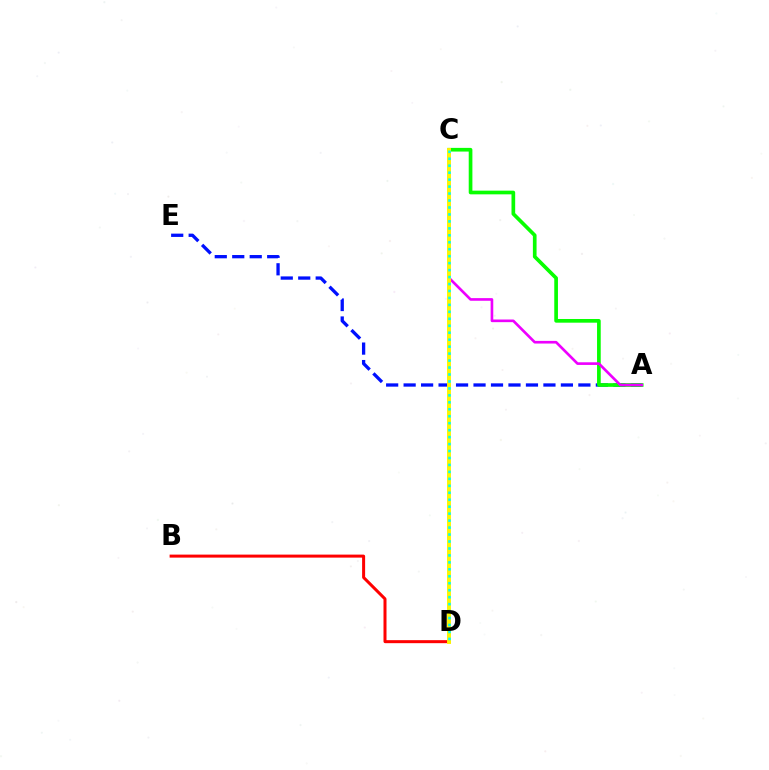{('A', 'E'): [{'color': '#0010ff', 'line_style': 'dashed', 'thickness': 2.37}], ('A', 'C'): [{'color': '#08ff00', 'line_style': 'solid', 'thickness': 2.65}, {'color': '#ee00ff', 'line_style': 'solid', 'thickness': 1.91}], ('B', 'D'): [{'color': '#ff0000', 'line_style': 'solid', 'thickness': 2.17}], ('C', 'D'): [{'color': '#fcf500', 'line_style': 'solid', 'thickness': 2.83}, {'color': '#00fff6', 'line_style': 'dotted', 'thickness': 1.89}]}